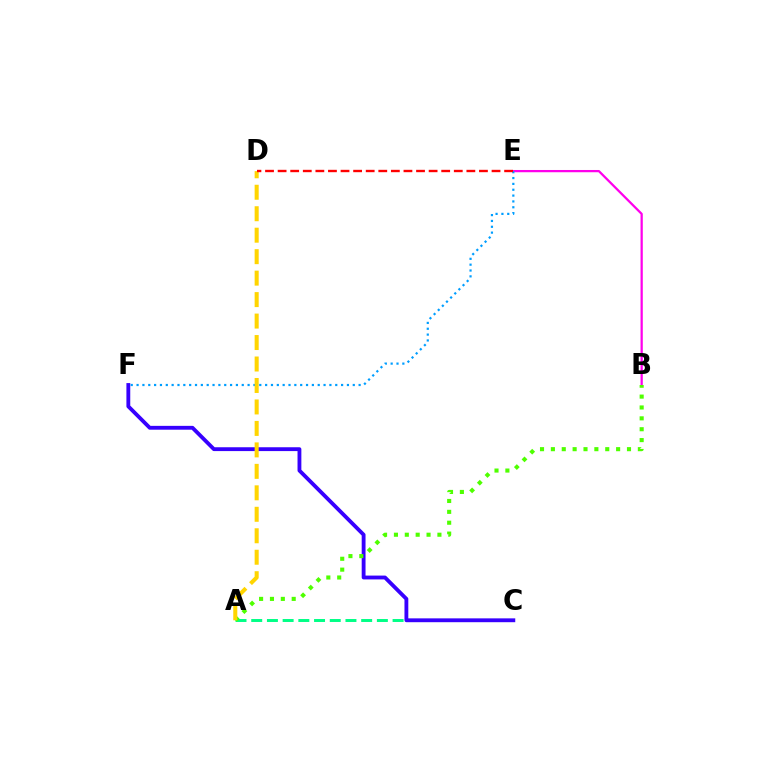{('A', 'C'): [{'color': '#00ff86', 'line_style': 'dashed', 'thickness': 2.13}], ('B', 'E'): [{'color': '#ff00ed', 'line_style': 'solid', 'thickness': 1.62}], ('C', 'F'): [{'color': '#3700ff', 'line_style': 'solid', 'thickness': 2.76}], ('A', 'B'): [{'color': '#4fff00', 'line_style': 'dotted', 'thickness': 2.95}], ('E', 'F'): [{'color': '#009eff', 'line_style': 'dotted', 'thickness': 1.59}], ('A', 'D'): [{'color': '#ffd500', 'line_style': 'dashed', 'thickness': 2.92}], ('D', 'E'): [{'color': '#ff0000', 'line_style': 'dashed', 'thickness': 1.71}]}